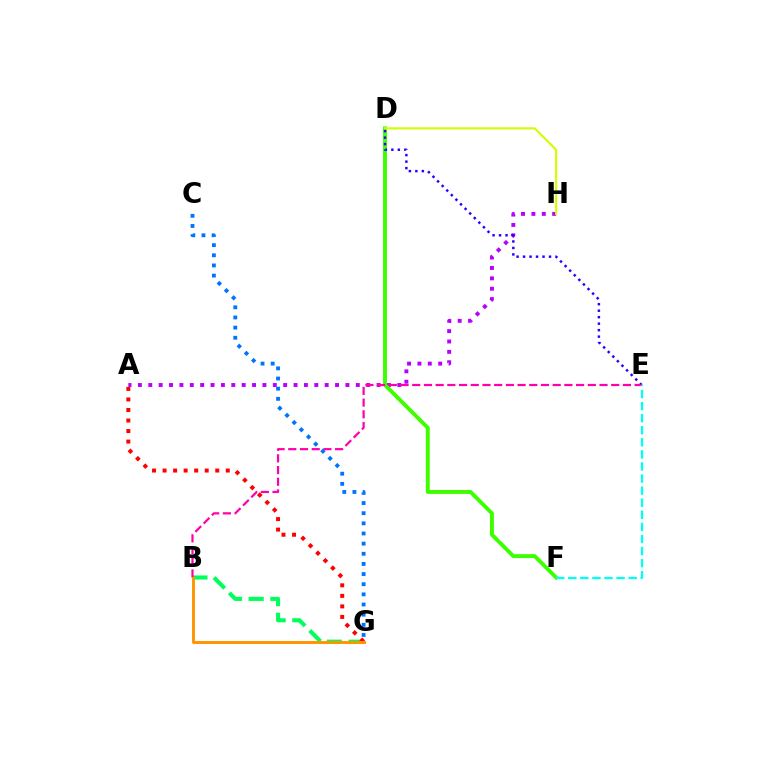{('A', 'H'): [{'color': '#b900ff', 'line_style': 'dotted', 'thickness': 2.82}], ('D', 'F'): [{'color': '#3dff00', 'line_style': 'solid', 'thickness': 2.81}], ('D', 'H'): [{'color': '#d1ff00', 'line_style': 'solid', 'thickness': 1.52}], ('B', 'G'): [{'color': '#00ff5c', 'line_style': 'dashed', 'thickness': 2.95}, {'color': '#ff9400', 'line_style': 'solid', 'thickness': 2.12}], ('D', 'E'): [{'color': '#2500ff', 'line_style': 'dotted', 'thickness': 1.76}], ('B', 'E'): [{'color': '#ff00ac', 'line_style': 'dashed', 'thickness': 1.59}], ('A', 'G'): [{'color': '#ff0000', 'line_style': 'dotted', 'thickness': 2.86}], ('C', 'G'): [{'color': '#0074ff', 'line_style': 'dotted', 'thickness': 2.76}], ('E', 'F'): [{'color': '#00fff6', 'line_style': 'dashed', 'thickness': 1.64}]}